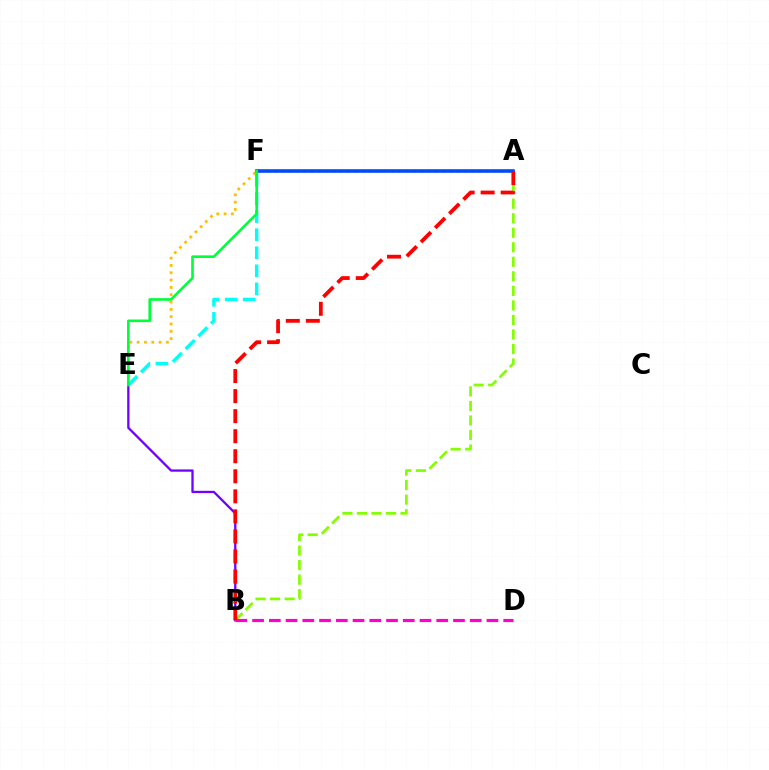{('A', 'E'): [{'color': '#ffbd00', 'line_style': 'dotted', 'thickness': 1.99}], ('B', 'E'): [{'color': '#7200ff', 'line_style': 'solid', 'thickness': 1.66}], ('A', 'B'): [{'color': '#84ff00', 'line_style': 'dashed', 'thickness': 1.97}, {'color': '#ff0000', 'line_style': 'dashed', 'thickness': 2.72}], ('A', 'F'): [{'color': '#004bff', 'line_style': 'solid', 'thickness': 2.59}], ('B', 'D'): [{'color': '#ff00cf', 'line_style': 'dashed', 'thickness': 2.27}], ('E', 'F'): [{'color': '#00fff6', 'line_style': 'dashed', 'thickness': 2.45}, {'color': '#00ff39', 'line_style': 'solid', 'thickness': 1.89}]}